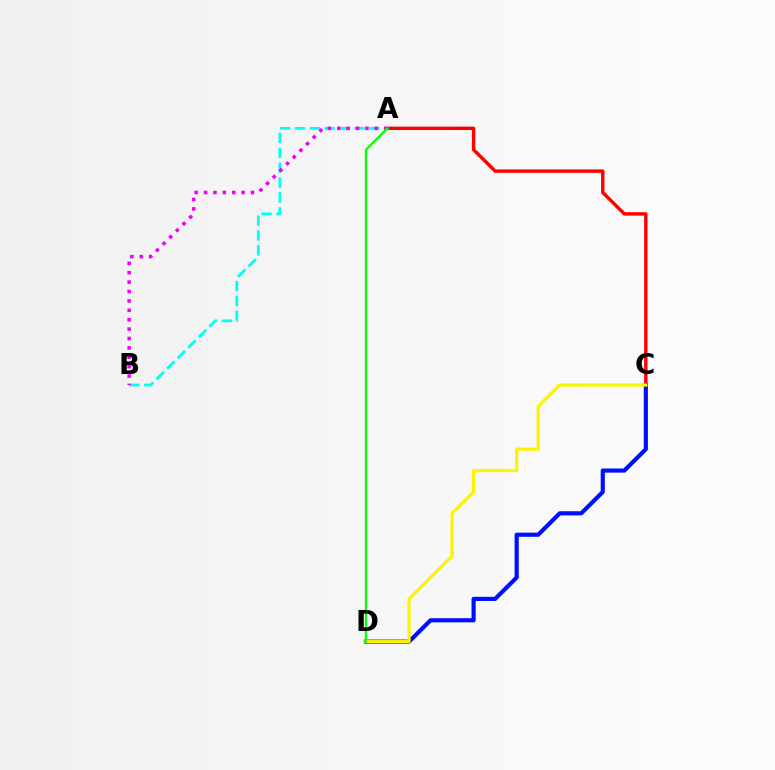{('A', 'C'): [{'color': '#ff0000', 'line_style': 'solid', 'thickness': 2.47}], ('A', 'B'): [{'color': '#00fff6', 'line_style': 'dashed', 'thickness': 2.02}, {'color': '#ee00ff', 'line_style': 'dotted', 'thickness': 2.55}], ('C', 'D'): [{'color': '#0010ff', 'line_style': 'solid', 'thickness': 2.99}, {'color': '#fcf500', 'line_style': 'solid', 'thickness': 2.32}], ('A', 'D'): [{'color': '#08ff00', 'line_style': 'solid', 'thickness': 1.65}]}